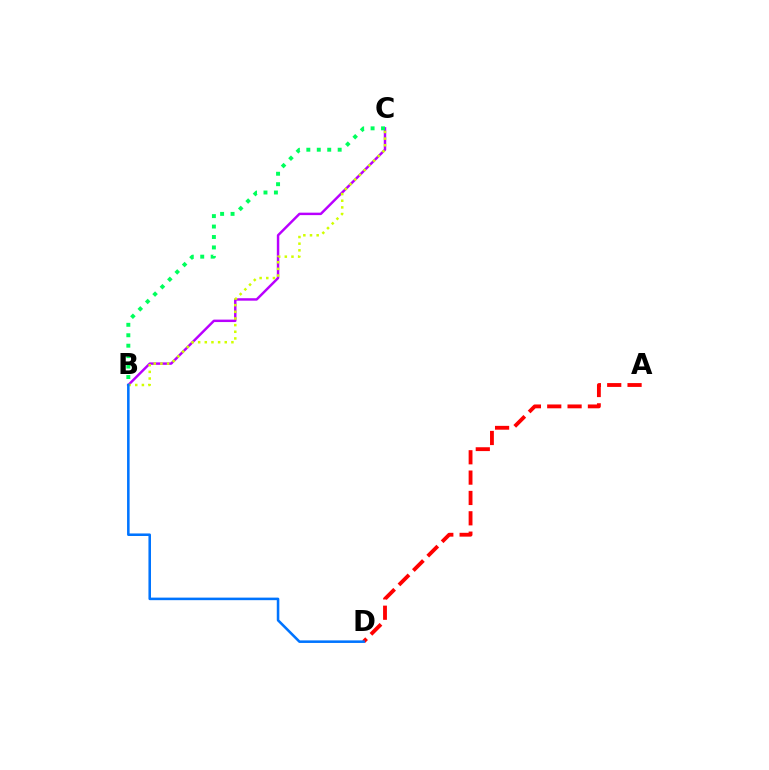{('B', 'C'): [{'color': '#b900ff', 'line_style': 'solid', 'thickness': 1.77}, {'color': '#d1ff00', 'line_style': 'dotted', 'thickness': 1.81}, {'color': '#00ff5c', 'line_style': 'dotted', 'thickness': 2.84}], ('A', 'D'): [{'color': '#ff0000', 'line_style': 'dashed', 'thickness': 2.76}], ('B', 'D'): [{'color': '#0074ff', 'line_style': 'solid', 'thickness': 1.84}]}